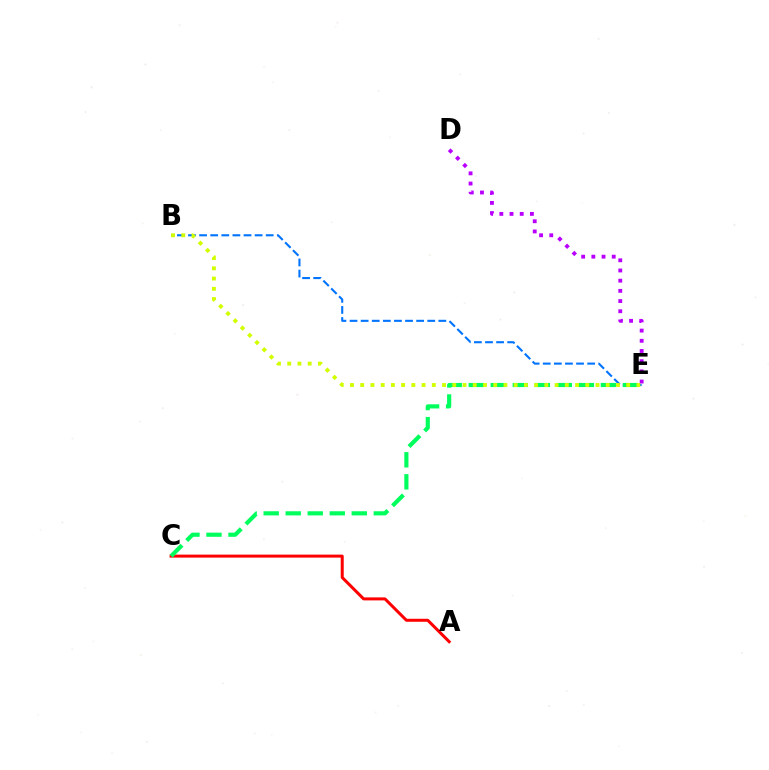{('B', 'E'): [{'color': '#0074ff', 'line_style': 'dashed', 'thickness': 1.51}, {'color': '#d1ff00', 'line_style': 'dotted', 'thickness': 2.78}], ('A', 'C'): [{'color': '#ff0000', 'line_style': 'solid', 'thickness': 2.16}], ('C', 'E'): [{'color': '#00ff5c', 'line_style': 'dashed', 'thickness': 2.99}], ('D', 'E'): [{'color': '#b900ff', 'line_style': 'dotted', 'thickness': 2.77}]}